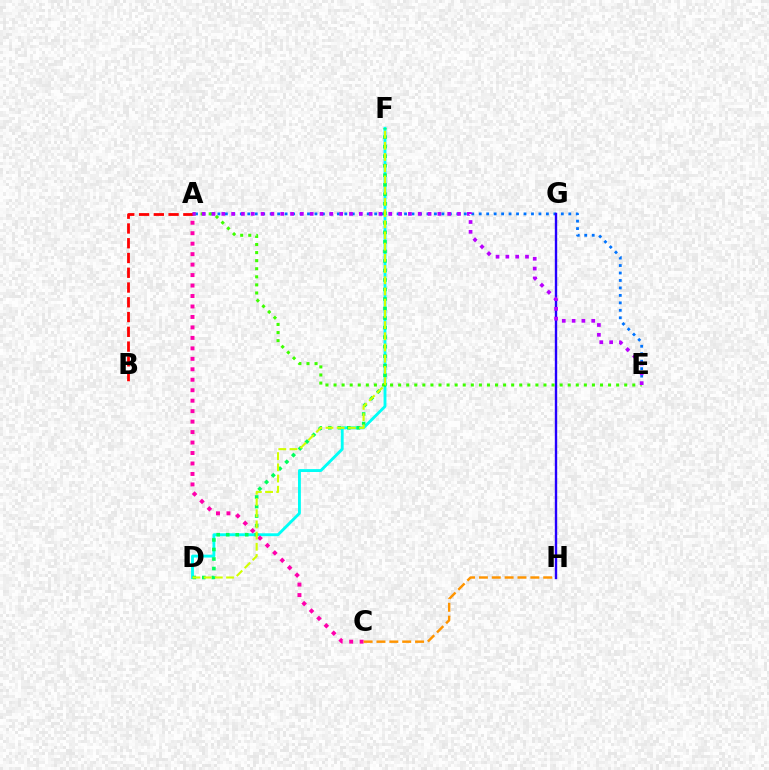{('A', 'E'): [{'color': '#0074ff', 'line_style': 'dotted', 'thickness': 2.03}, {'color': '#3dff00', 'line_style': 'dotted', 'thickness': 2.19}, {'color': '#b900ff', 'line_style': 'dotted', 'thickness': 2.67}], ('D', 'F'): [{'color': '#00fff6', 'line_style': 'solid', 'thickness': 2.07}, {'color': '#00ff5c', 'line_style': 'dotted', 'thickness': 2.59}, {'color': '#d1ff00', 'line_style': 'dashed', 'thickness': 1.52}], ('G', 'H'): [{'color': '#2500ff', 'line_style': 'solid', 'thickness': 1.72}], ('A', 'C'): [{'color': '#ff00ac', 'line_style': 'dotted', 'thickness': 2.84}], ('C', 'H'): [{'color': '#ff9400', 'line_style': 'dashed', 'thickness': 1.75}], ('A', 'B'): [{'color': '#ff0000', 'line_style': 'dashed', 'thickness': 2.01}]}